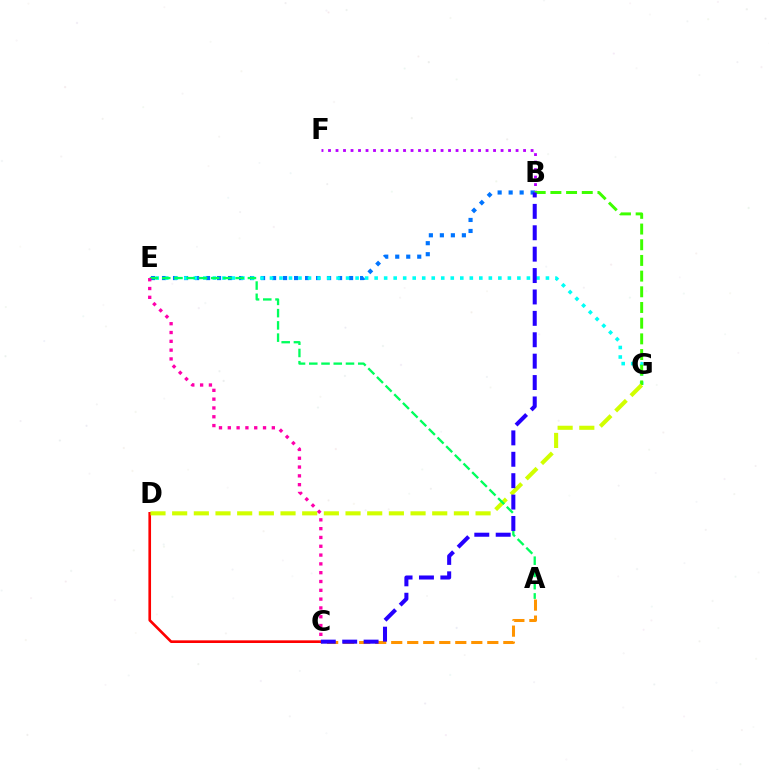{('B', 'F'): [{'color': '#b900ff', 'line_style': 'dotted', 'thickness': 2.04}], ('B', 'E'): [{'color': '#0074ff', 'line_style': 'dotted', 'thickness': 2.99}], ('A', 'C'): [{'color': '#ff9400', 'line_style': 'dashed', 'thickness': 2.18}], ('E', 'G'): [{'color': '#00fff6', 'line_style': 'dotted', 'thickness': 2.59}], ('C', 'D'): [{'color': '#ff0000', 'line_style': 'solid', 'thickness': 1.91}], ('B', 'G'): [{'color': '#3dff00', 'line_style': 'dashed', 'thickness': 2.13}], ('D', 'G'): [{'color': '#d1ff00', 'line_style': 'dashed', 'thickness': 2.94}], ('A', 'E'): [{'color': '#00ff5c', 'line_style': 'dashed', 'thickness': 1.66}], ('C', 'E'): [{'color': '#ff00ac', 'line_style': 'dotted', 'thickness': 2.39}], ('B', 'C'): [{'color': '#2500ff', 'line_style': 'dashed', 'thickness': 2.91}]}